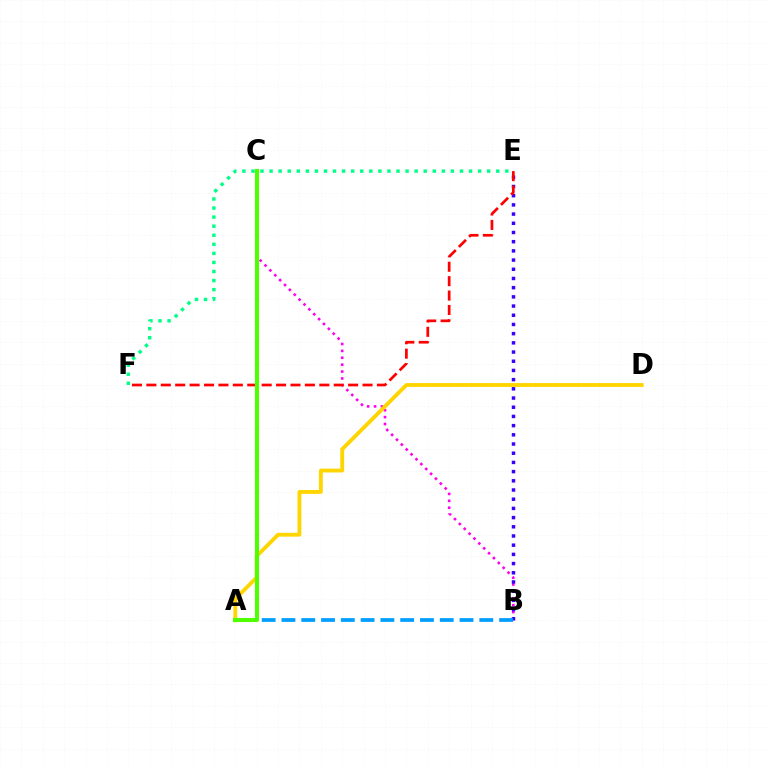{('B', 'C'): [{'color': '#ff00ed', 'line_style': 'dotted', 'thickness': 1.87}], ('A', 'D'): [{'color': '#ffd500', 'line_style': 'solid', 'thickness': 2.77}], ('B', 'E'): [{'color': '#3700ff', 'line_style': 'dotted', 'thickness': 2.5}], ('E', 'F'): [{'color': '#00ff86', 'line_style': 'dotted', 'thickness': 2.46}, {'color': '#ff0000', 'line_style': 'dashed', 'thickness': 1.96}], ('A', 'B'): [{'color': '#009eff', 'line_style': 'dashed', 'thickness': 2.69}], ('A', 'C'): [{'color': '#4fff00', 'line_style': 'solid', 'thickness': 2.95}]}